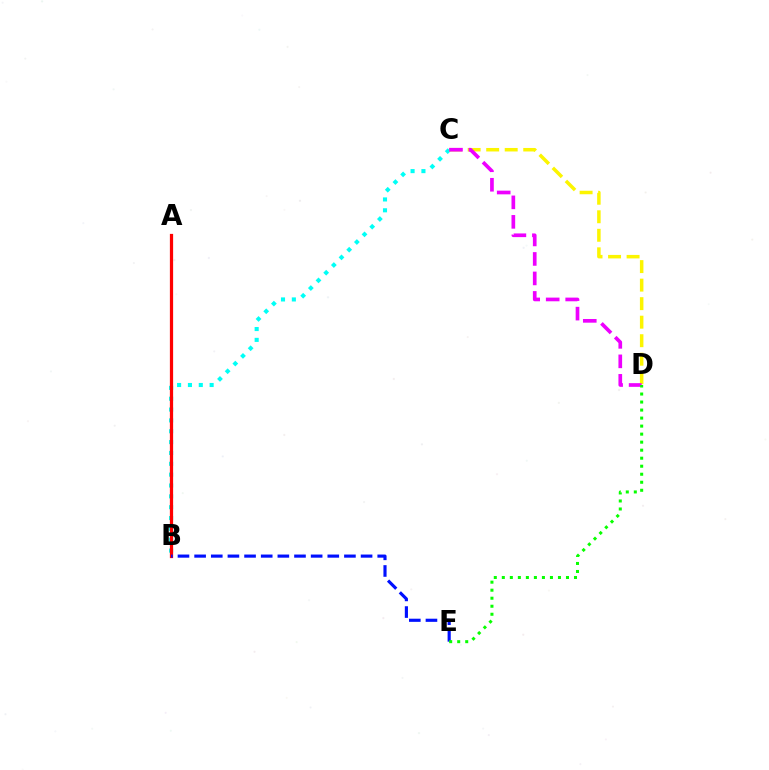{('B', 'C'): [{'color': '#00fff6', 'line_style': 'dotted', 'thickness': 2.95}], ('A', 'B'): [{'color': '#ff0000', 'line_style': 'solid', 'thickness': 2.33}], ('C', 'D'): [{'color': '#fcf500', 'line_style': 'dashed', 'thickness': 2.52}, {'color': '#ee00ff', 'line_style': 'dashed', 'thickness': 2.65}], ('B', 'E'): [{'color': '#0010ff', 'line_style': 'dashed', 'thickness': 2.26}], ('D', 'E'): [{'color': '#08ff00', 'line_style': 'dotted', 'thickness': 2.18}]}